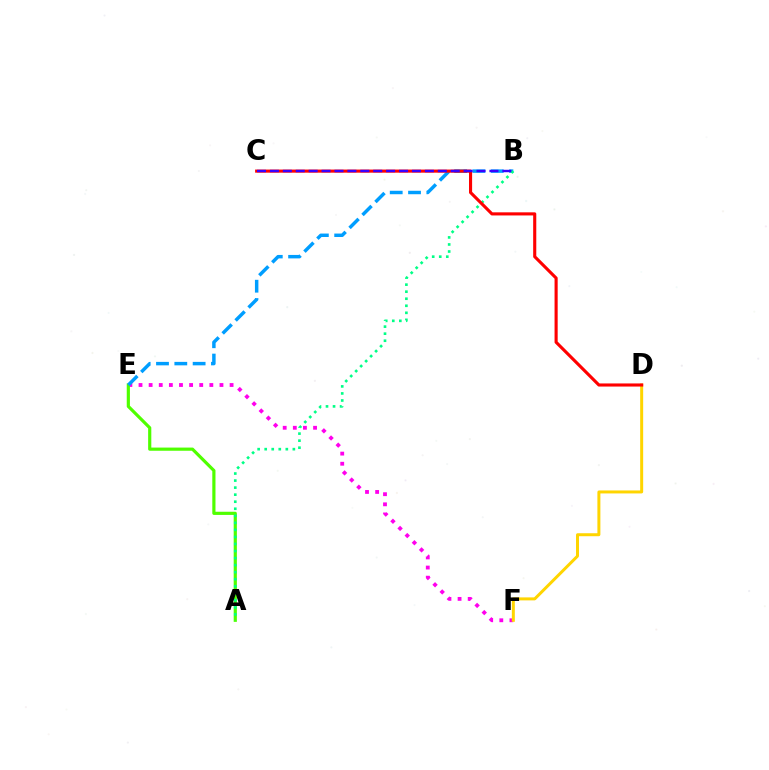{('E', 'F'): [{'color': '#ff00ed', 'line_style': 'dotted', 'thickness': 2.75}], ('D', 'F'): [{'color': '#ffd500', 'line_style': 'solid', 'thickness': 2.15}], ('A', 'E'): [{'color': '#4fff00', 'line_style': 'solid', 'thickness': 2.29}], ('B', 'E'): [{'color': '#009eff', 'line_style': 'dashed', 'thickness': 2.49}], ('A', 'B'): [{'color': '#00ff86', 'line_style': 'dotted', 'thickness': 1.91}], ('C', 'D'): [{'color': '#ff0000', 'line_style': 'solid', 'thickness': 2.24}], ('B', 'C'): [{'color': '#3700ff', 'line_style': 'dashed', 'thickness': 1.75}]}